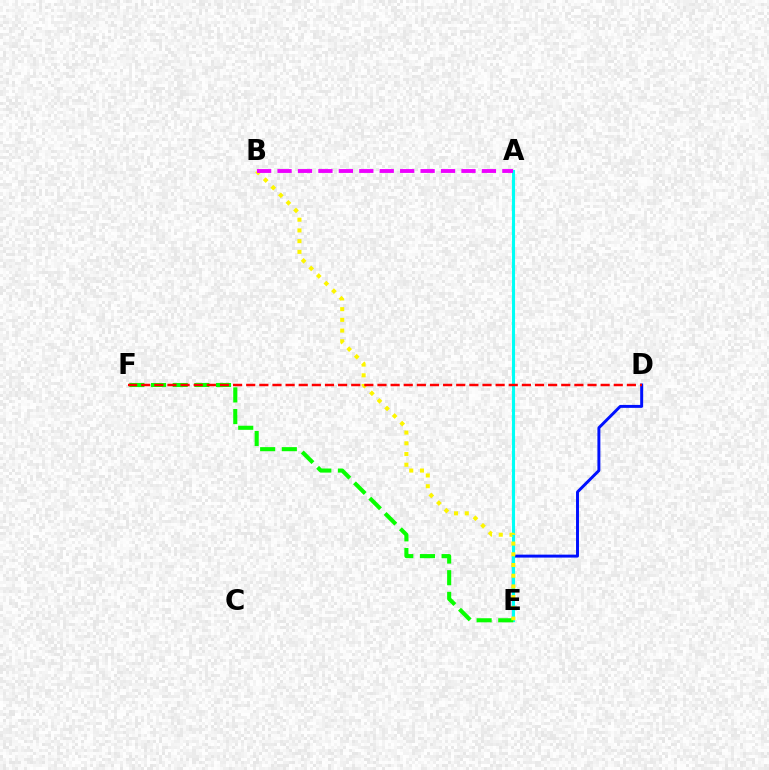{('D', 'E'): [{'color': '#0010ff', 'line_style': 'solid', 'thickness': 2.12}], ('A', 'E'): [{'color': '#00fff6', 'line_style': 'solid', 'thickness': 2.23}], ('E', 'F'): [{'color': '#08ff00', 'line_style': 'dashed', 'thickness': 2.94}], ('B', 'E'): [{'color': '#fcf500', 'line_style': 'dotted', 'thickness': 2.91}], ('D', 'F'): [{'color': '#ff0000', 'line_style': 'dashed', 'thickness': 1.78}], ('A', 'B'): [{'color': '#ee00ff', 'line_style': 'dashed', 'thickness': 2.78}]}